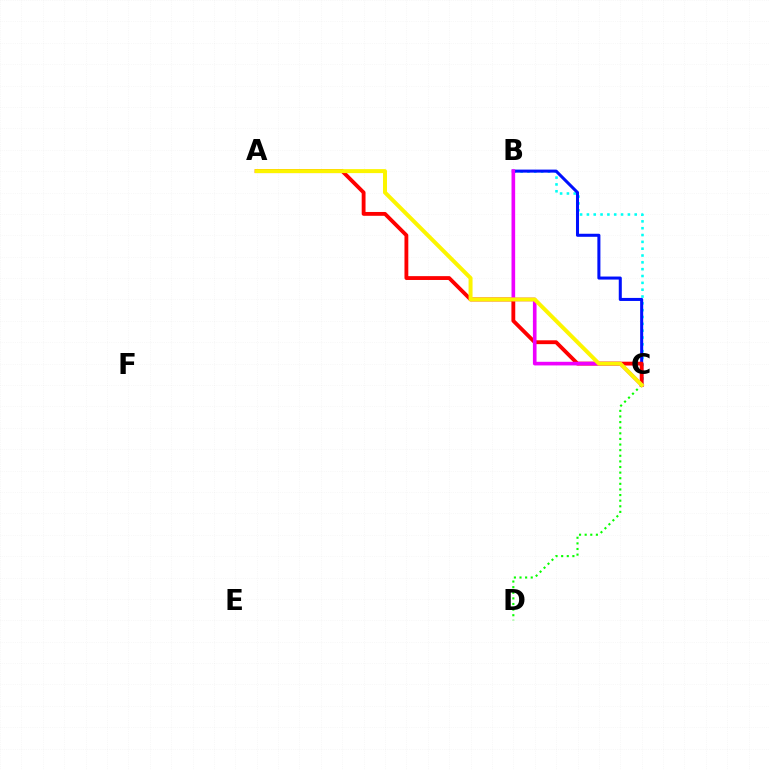{('B', 'C'): [{'color': '#00fff6', 'line_style': 'dotted', 'thickness': 1.86}, {'color': '#0010ff', 'line_style': 'solid', 'thickness': 2.19}, {'color': '#ee00ff', 'line_style': 'solid', 'thickness': 2.62}], ('A', 'C'): [{'color': '#ff0000', 'line_style': 'solid', 'thickness': 2.77}, {'color': '#fcf500', 'line_style': 'solid', 'thickness': 2.87}], ('C', 'D'): [{'color': '#08ff00', 'line_style': 'dotted', 'thickness': 1.52}]}